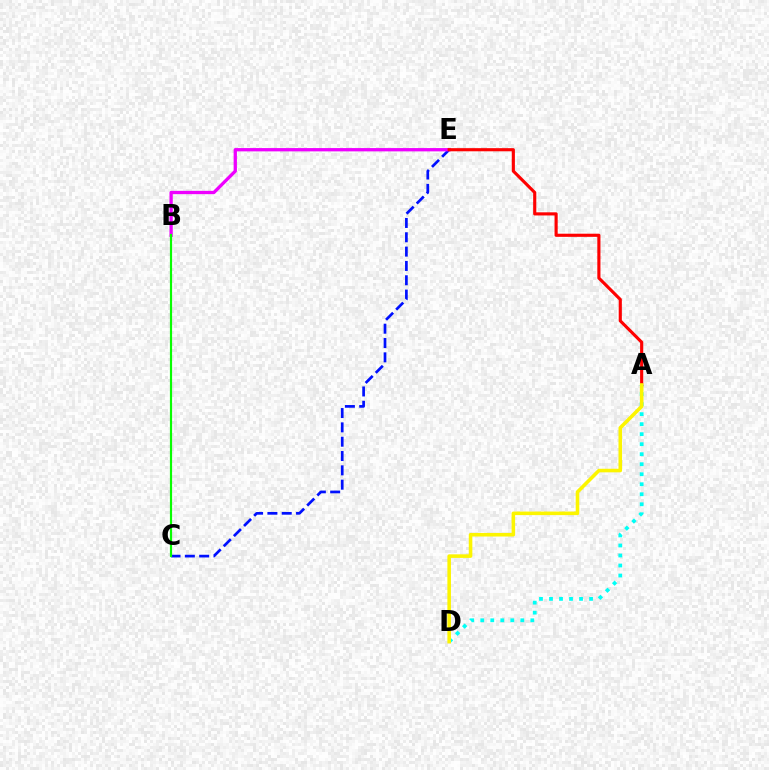{('A', 'D'): [{'color': '#00fff6', 'line_style': 'dotted', 'thickness': 2.72}, {'color': '#fcf500', 'line_style': 'solid', 'thickness': 2.57}], ('C', 'E'): [{'color': '#0010ff', 'line_style': 'dashed', 'thickness': 1.95}], ('B', 'E'): [{'color': '#ee00ff', 'line_style': 'solid', 'thickness': 2.37}], ('B', 'C'): [{'color': '#08ff00', 'line_style': 'solid', 'thickness': 1.57}], ('A', 'E'): [{'color': '#ff0000', 'line_style': 'solid', 'thickness': 2.26}]}